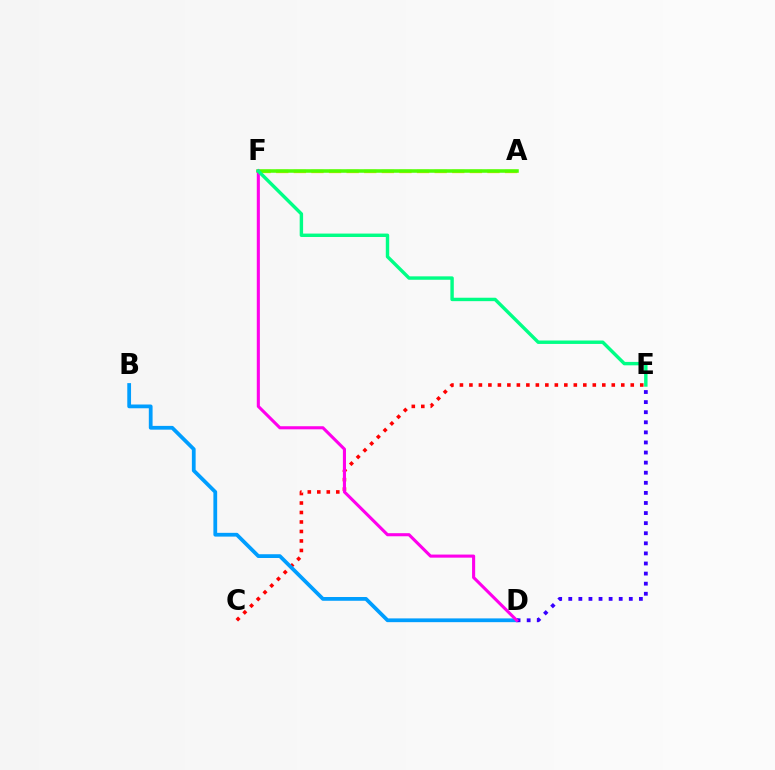{('A', 'F'): [{'color': '#ffd500', 'line_style': 'dashed', 'thickness': 2.39}, {'color': '#4fff00', 'line_style': 'solid', 'thickness': 2.54}], ('C', 'E'): [{'color': '#ff0000', 'line_style': 'dotted', 'thickness': 2.58}], ('B', 'D'): [{'color': '#009eff', 'line_style': 'solid', 'thickness': 2.71}], ('D', 'E'): [{'color': '#3700ff', 'line_style': 'dotted', 'thickness': 2.74}], ('D', 'F'): [{'color': '#ff00ed', 'line_style': 'solid', 'thickness': 2.22}], ('E', 'F'): [{'color': '#00ff86', 'line_style': 'solid', 'thickness': 2.46}]}